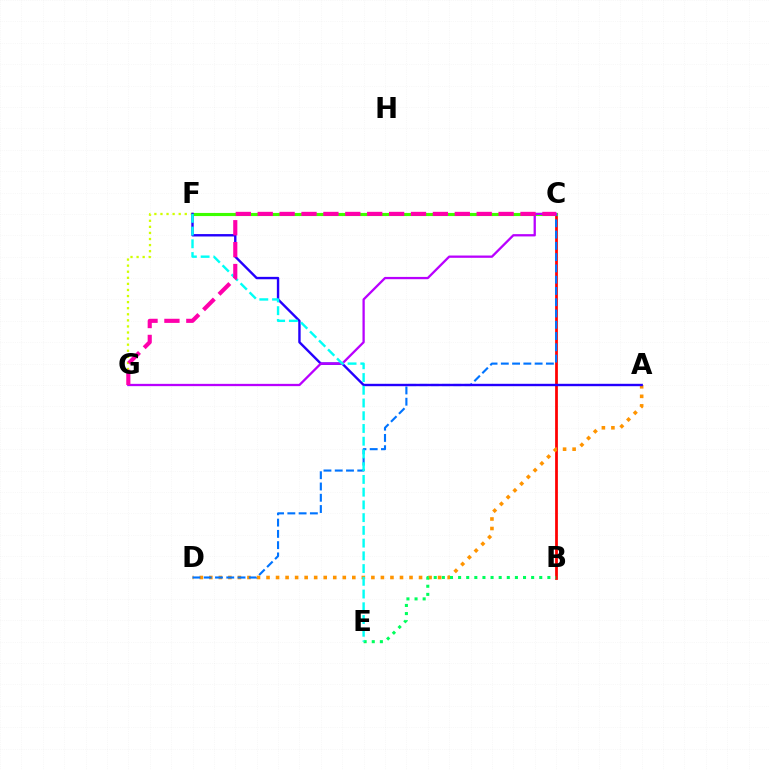{('B', 'C'): [{'color': '#ff0000', 'line_style': 'solid', 'thickness': 1.99}], ('F', 'G'): [{'color': '#d1ff00', 'line_style': 'dotted', 'thickness': 1.65}], ('A', 'D'): [{'color': '#ff9400', 'line_style': 'dotted', 'thickness': 2.59}], ('B', 'E'): [{'color': '#00ff5c', 'line_style': 'dotted', 'thickness': 2.21}], ('C', 'F'): [{'color': '#3dff00', 'line_style': 'solid', 'thickness': 2.24}], ('C', 'D'): [{'color': '#0074ff', 'line_style': 'dashed', 'thickness': 1.53}], ('A', 'F'): [{'color': '#2500ff', 'line_style': 'solid', 'thickness': 1.73}], ('C', 'G'): [{'color': '#b900ff', 'line_style': 'solid', 'thickness': 1.65}, {'color': '#ff00ac', 'line_style': 'dashed', 'thickness': 2.97}], ('E', 'F'): [{'color': '#00fff6', 'line_style': 'dashed', 'thickness': 1.73}]}